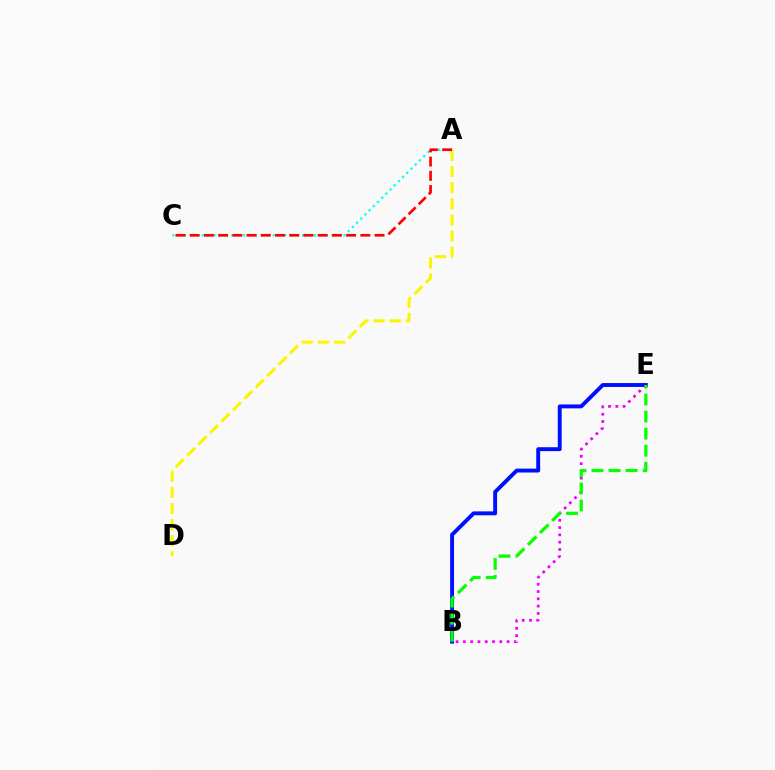{('B', 'E'): [{'color': '#ee00ff', 'line_style': 'dotted', 'thickness': 1.98}, {'color': '#0010ff', 'line_style': 'solid', 'thickness': 2.82}, {'color': '#08ff00', 'line_style': 'dashed', 'thickness': 2.32}], ('A', 'D'): [{'color': '#fcf500', 'line_style': 'dashed', 'thickness': 2.19}], ('A', 'C'): [{'color': '#00fff6', 'line_style': 'dotted', 'thickness': 1.6}, {'color': '#ff0000', 'line_style': 'dashed', 'thickness': 1.93}]}